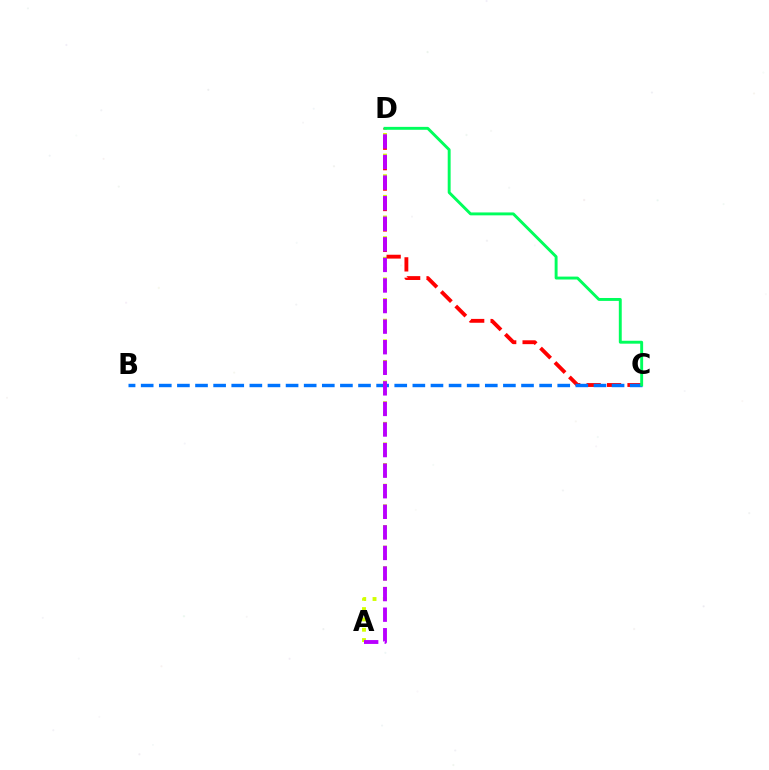{('A', 'D'): [{'color': '#d1ff00', 'line_style': 'dotted', 'thickness': 2.8}, {'color': '#b900ff', 'line_style': 'dashed', 'thickness': 2.79}], ('C', 'D'): [{'color': '#ff0000', 'line_style': 'dashed', 'thickness': 2.78}, {'color': '#00ff5c', 'line_style': 'solid', 'thickness': 2.1}], ('B', 'C'): [{'color': '#0074ff', 'line_style': 'dashed', 'thickness': 2.46}]}